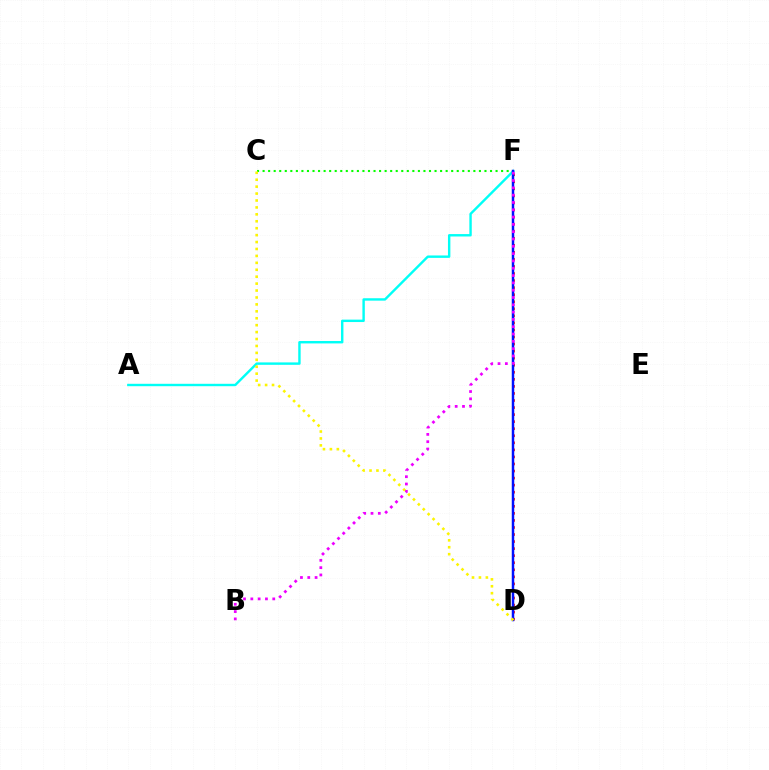{('D', 'F'): [{'color': '#ff0000', 'line_style': 'dotted', 'thickness': 1.92}, {'color': '#0010ff', 'line_style': 'solid', 'thickness': 1.78}], ('A', 'F'): [{'color': '#00fff6', 'line_style': 'solid', 'thickness': 1.73}], ('C', 'F'): [{'color': '#08ff00', 'line_style': 'dotted', 'thickness': 1.51}], ('B', 'F'): [{'color': '#ee00ff', 'line_style': 'dotted', 'thickness': 1.99}], ('C', 'D'): [{'color': '#fcf500', 'line_style': 'dotted', 'thickness': 1.88}]}